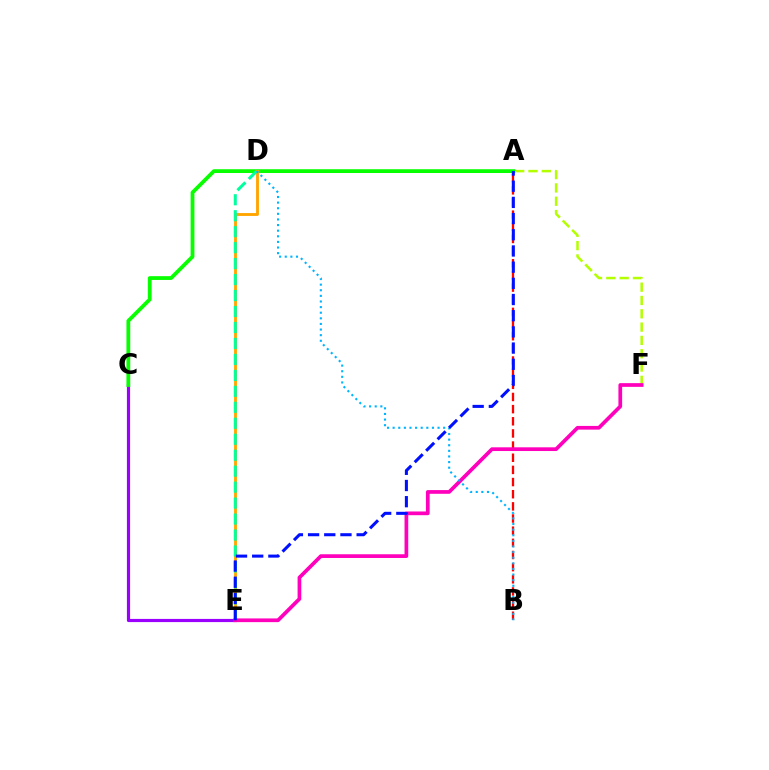{('A', 'F'): [{'color': '#b3ff00', 'line_style': 'dashed', 'thickness': 1.81}], ('C', 'E'): [{'color': '#9b00ff', 'line_style': 'solid', 'thickness': 2.28}], ('A', 'C'): [{'color': '#08ff00', 'line_style': 'solid', 'thickness': 2.73}], ('D', 'E'): [{'color': '#ffa500', 'line_style': 'solid', 'thickness': 2.06}, {'color': '#00ff9d', 'line_style': 'dashed', 'thickness': 2.17}], ('A', 'B'): [{'color': '#ff0000', 'line_style': 'dashed', 'thickness': 1.65}], ('E', 'F'): [{'color': '#ff00bd', 'line_style': 'solid', 'thickness': 2.67}], ('B', 'D'): [{'color': '#00b5ff', 'line_style': 'dotted', 'thickness': 1.53}], ('A', 'E'): [{'color': '#0010ff', 'line_style': 'dashed', 'thickness': 2.2}]}